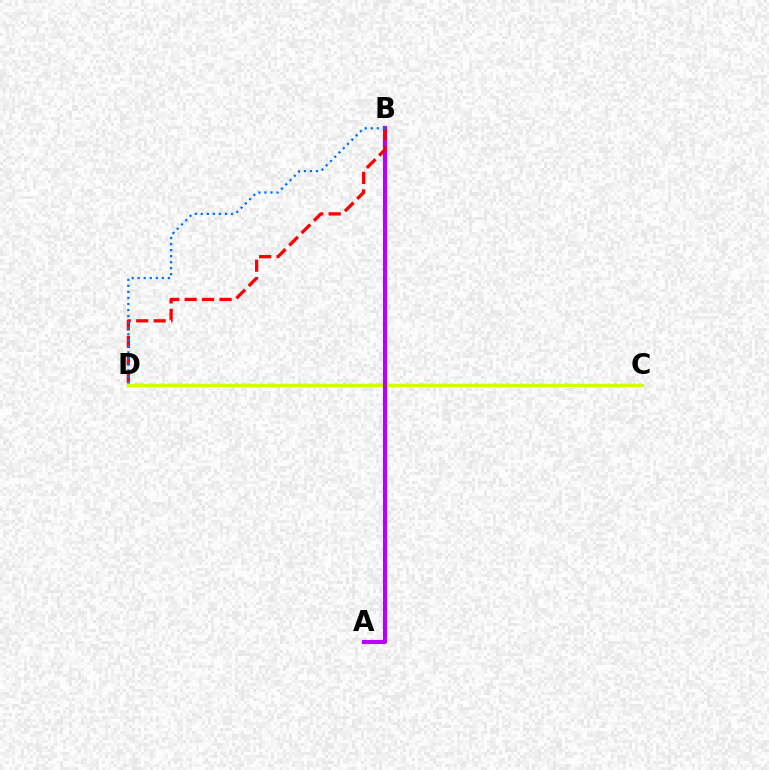{('C', 'D'): [{'color': '#00ff5c', 'line_style': 'dotted', 'thickness': 1.72}, {'color': '#d1ff00', 'line_style': 'solid', 'thickness': 2.36}], ('A', 'B'): [{'color': '#b900ff', 'line_style': 'solid', 'thickness': 2.98}], ('B', 'D'): [{'color': '#ff0000', 'line_style': 'dashed', 'thickness': 2.37}, {'color': '#0074ff', 'line_style': 'dotted', 'thickness': 1.64}]}